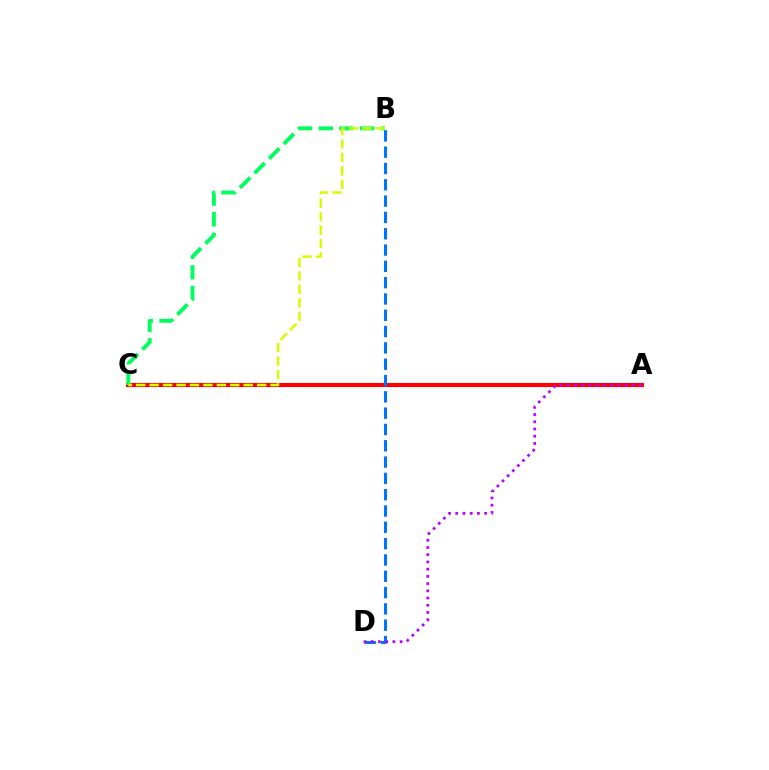{('A', 'C'): [{'color': '#ff0000', 'line_style': 'solid', 'thickness': 2.96}], ('B', 'D'): [{'color': '#0074ff', 'line_style': 'dashed', 'thickness': 2.22}], ('A', 'D'): [{'color': '#b900ff', 'line_style': 'dotted', 'thickness': 1.96}], ('B', 'C'): [{'color': '#00ff5c', 'line_style': 'dashed', 'thickness': 2.81}, {'color': '#d1ff00', 'line_style': 'dashed', 'thickness': 1.83}]}